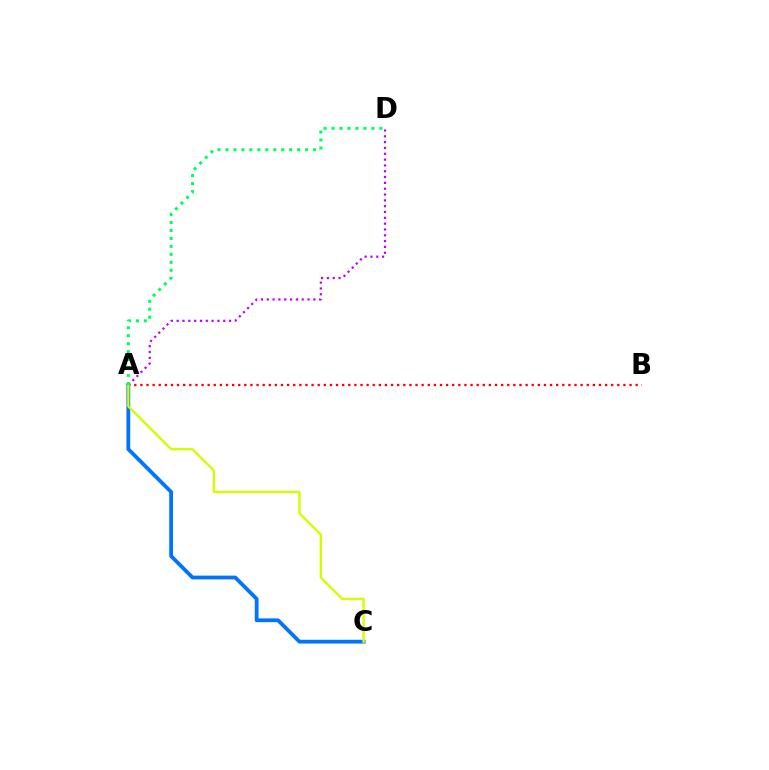{('A', 'B'): [{'color': '#ff0000', 'line_style': 'dotted', 'thickness': 1.66}], ('A', 'D'): [{'color': '#b900ff', 'line_style': 'dotted', 'thickness': 1.58}, {'color': '#00ff5c', 'line_style': 'dotted', 'thickness': 2.16}], ('A', 'C'): [{'color': '#0074ff', 'line_style': 'solid', 'thickness': 2.72}, {'color': '#d1ff00', 'line_style': 'solid', 'thickness': 1.7}]}